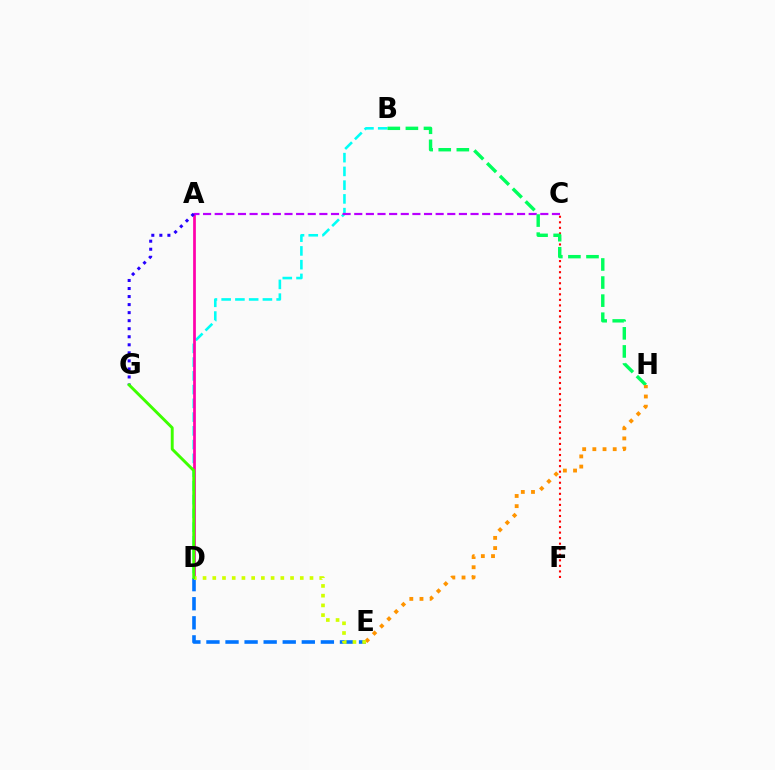{('B', 'D'): [{'color': '#00fff6', 'line_style': 'dashed', 'thickness': 1.87}], ('A', 'D'): [{'color': '#ff00ac', 'line_style': 'solid', 'thickness': 1.97}], ('C', 'F'): [{'color': '#ff0000', 'line_style': 'dotted', 'thickness': 1.51}], ('A', 'C'): [{'color': '#b900ff', 'line_style': 'dashed', 'thickness': 1.58}], ('D', 'E'): [{'color': '#0074ff', 'line_style': 'dashed', 'thickness': 2.59}, {'color': '#d1ff00', 'line_style': 'dotted', 'thickness': 2.64}], ('A', 'G'): [{'color': '#2500ff', 'line_style': 'dotted', 'thickness': 2.18}], ('B', 'H'): [{'color': '#00ff5c', 'line_style': 'dashed', 'thickness': 2.46}], ('E', 'H'): [{'color': '#ff9400', 'line_style': 'dotted', 'thickness': 2.76}], ('D', 'G'): [{'color': '#3dff00', 'line_style': 'solid', 'thickness': 2.1}]}